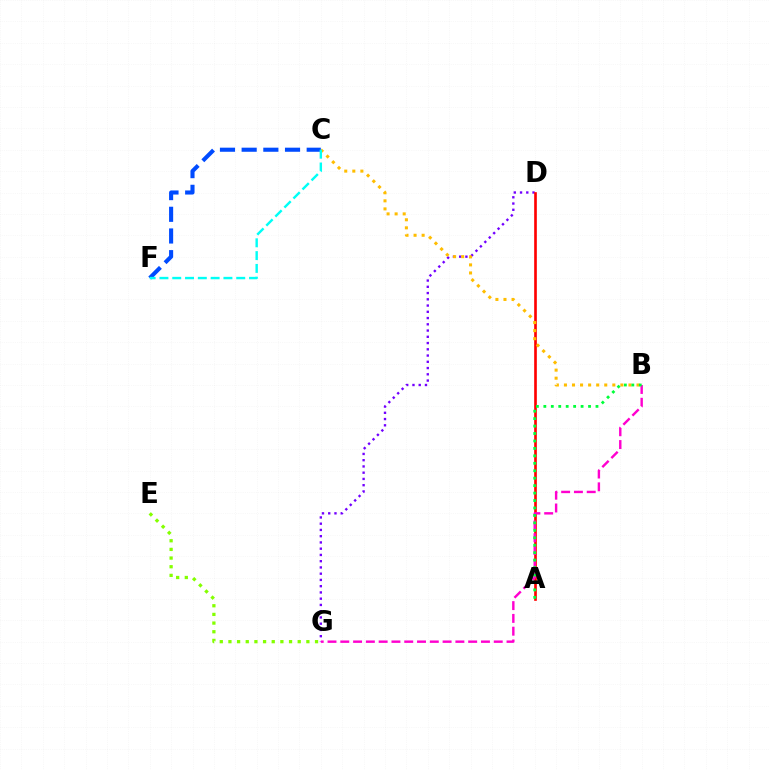{('D', 'G'): [{'color': '#7200ff', 'line_style': 'dotted', 'thickness': 1.7}], ('E', 'G'): [{'color': '#84ff00', 'line_style': 'dotted', 'thickness': 2.35}], ('A', 'D'): [{'color': '#ff0000', 'line_style': 'solid', 'thickness': 1.91}], ('B', 'C'): [{'color': '#ffbd00', 'line_style': 'dotted', 'thickness': 2.19}], ('B', 'G'): [{'color': '#ff00cf', 'line_style': 'dashed', 'thickness': 1.74}], ('C', 'F'): [{'color': '#004bff', 'line_style': 'dashed', 'thickness': 2.95}, {'color': '#00fff6', 'line_style': 'dashed', 'thickness': 1.74}], ('A', 'B'): [{'color': '#00ff39', 'line_style': 'dotted', 'thickness': 2.02}]}